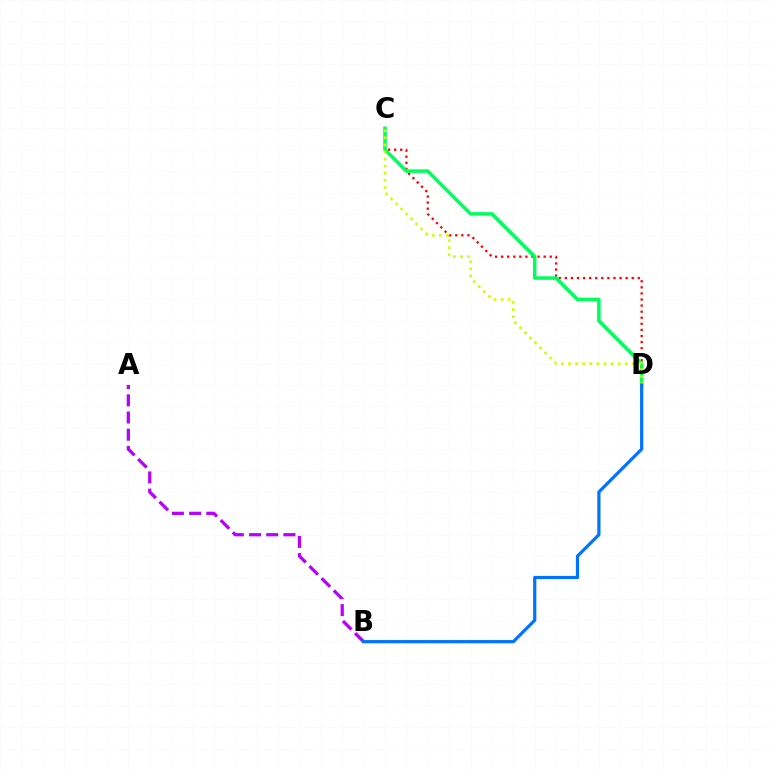{('C', 'D'): [{'color': '#ff0000', 'line_style': 'dotted', 'thickness': 1.65}, {'color': '#00ff5c', 'line_style': 'solid', 'thickness': 2.52}, {'color': '#d1ff00', 'line_style': 'dotted', 'thickness': 1.93}], ('A', 'B'): [{'color': '#b900ff', 'line_style': 'dashed', 'thickness': 2.34}], ('B', 'D'): [{'color': '#0074ff', 'line_style': 'solid', 'thickness': 2.31}]}